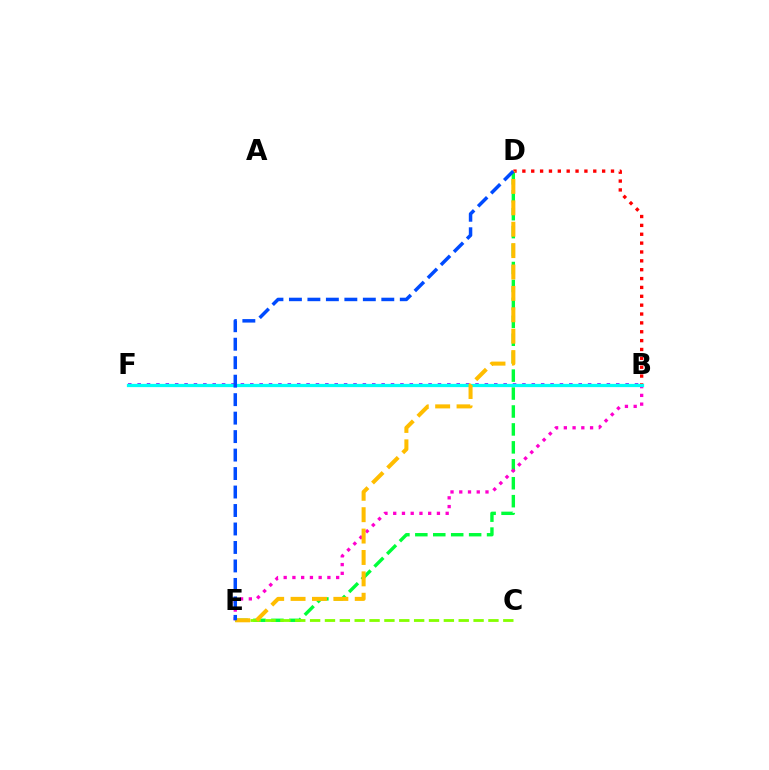{('B', 'F'): [{'color': '#7200ff', 'line_style': 'dotted', 'thickness': 2.55}, {'color': '#00fff6', 'line_style': 'solid', 'thickness': 2.34}], ('D', 'E'): [{'color': '#00ff39', 'line_style': 'dashed', 'thickness': 2.44}, {'color': '#ffbd00', 'line_style': 'dashed', 'thickness': 2.91}, {'color': '#004bff', 'line_style': 'dashed', 'thickness': 2.51}], ('B', 'E'): [{'color': '#ff00cf', 'line_style': 'dotted', 'thickness': 2.38}], ('B', 'D'): [{'color': '#ff0000', 'line_style': 'dotted', 'thickness': 2.41}], ('C', 'E'): [{'color': '#84ff00', 'line_style': 'dashed', 'thickness': 2.02}]}